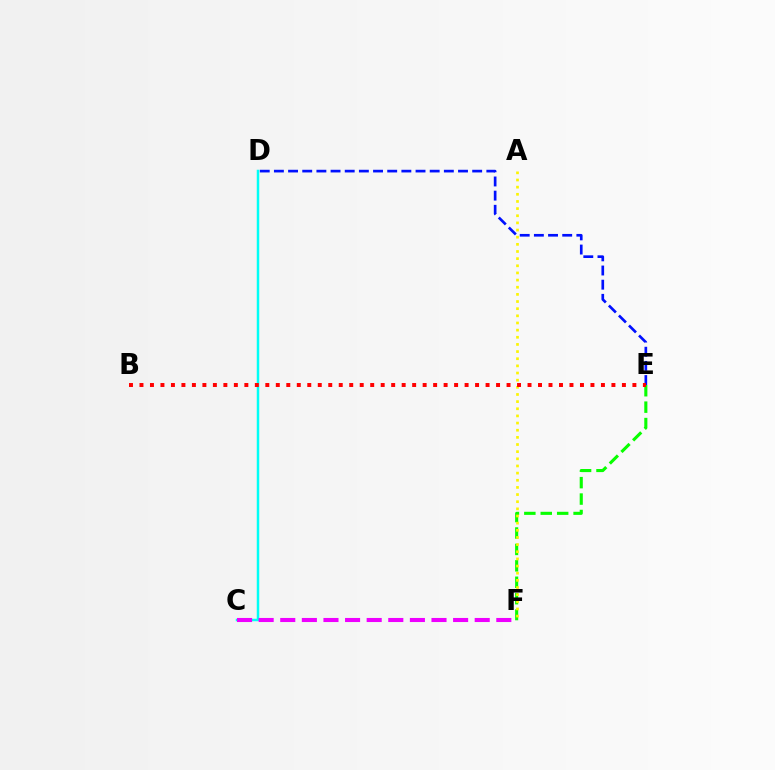{('D', 'E'): [{'color': '#0010ff', 'line_style': 'dashed', 'thickness': 1.92}], ('C', 'D'): [{'color': '#00fff6', 'line_style': 'solid', 'thickness': 1.79}], ('E', 'F'): [{'color': '#08ff00', 'line_style': 'dashed', 'thickness': 2.23}], ('A', 'F'): [{'color': '#fcf500', 'line_style': 'dotted', 'thickness': 1.94}], ('B', 'E'): [{'color': '#ff0000', 'line_style': 'dotted', 'thickness': 2.85}], ('C', 'F'): [{'color': '#ee00ff', 'line_style': 'dashed', 'thickness': 2.94}]}